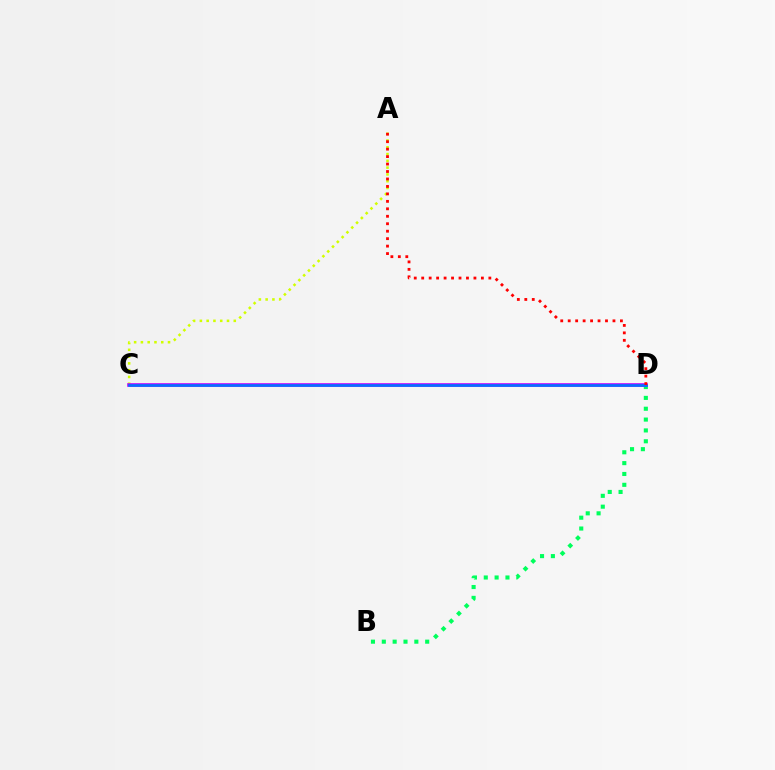{('B', 'D'): [{'color': '#00ff5c', 'line_style': 'dotted', 'thickness': 2.95}], ('A', 'C'): [{'color': '#d1ff00', 'line_style': 'dotted', 'thickness': 1.84}], ('C', 'D'): [{'color': '#b900ff', 'line_style': 'solid', 'thickness': 2.6}, {'color': '#0074ff', 'line_style': 'solid', 'thickness': 1.86}], ('A', 'D'): [{'color': '#ff0000', 'line_style': 'dotted', 'thickness': 2.03}]}